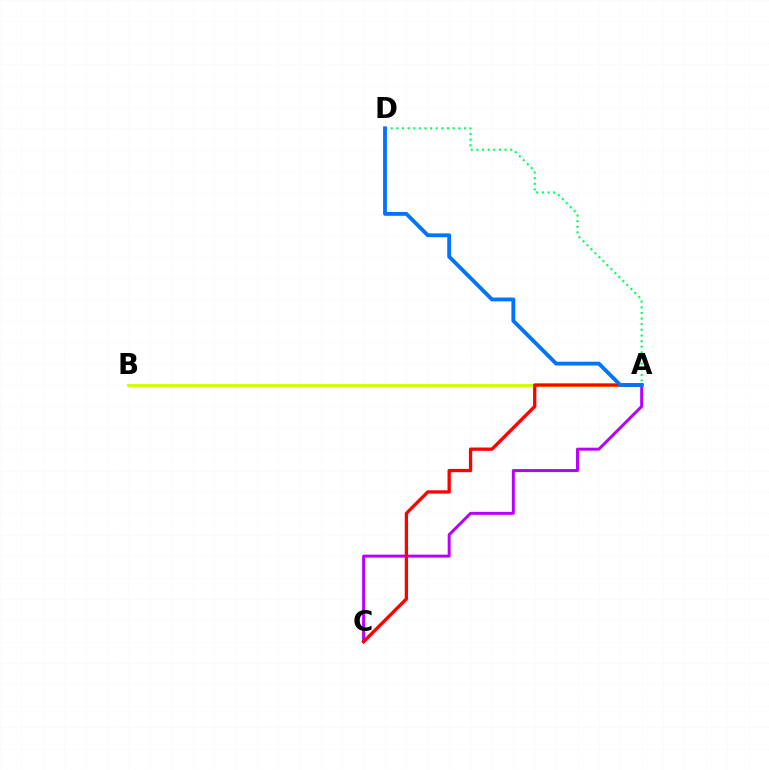{('A', 'C'): [{'color': '#b900ff', 'line_style': 'solid', 'thickness': 2.14}, {'color': '#ff0000', 'line_style': 'solid', 'thickness': 2.37}], ('A', 'B'): [{'color': '#d1ff00', 'line_style': 'solid', 'thickness': 2.13}], ('A', 'D'): [{'color': '#00ff5c', 'line_style': 'dotted', 'thickness': 1.53}, {'color': '#0074ff', 'line_style': 'solid', 'thickness': 2.76}]}